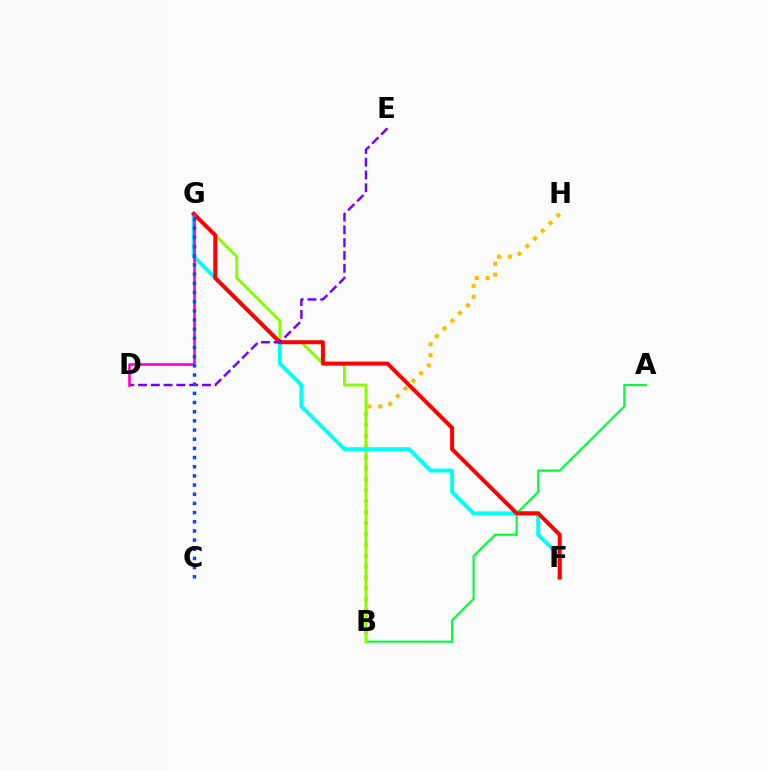{('A', 'B'): [{'color': '#00ff39', 'line_style': 'solid', 'thickness': 1.54}], ('B', 'H'): [{'color': '#ffbd00', 'line_style': 'dotted', 'thickness': 2.96}], ('B', 'G'): [{'color': '#84ff00', 'line_style': 'solid', 'thickness': 2.07}], ('F', 'G'): [{'color': '#00fff6', 'line_style': 'solid', 'thickness': 2.83}, {'color': '#ff0000', 'line_style': 'solid', 'thickness': 2.88}], ('D', 'E'): [{'color': '#7200ff', 'line_style': 'dashed', 'thickness': 1.74}], ('D', 'G'): [{'color': '#ff00cf', 'line_style': 'solid', 'thickness': 1.89}], ('C', 'G'): [{'color': '#004bff', 'line_style': 'dotted', 'thickness': 2.49}]}